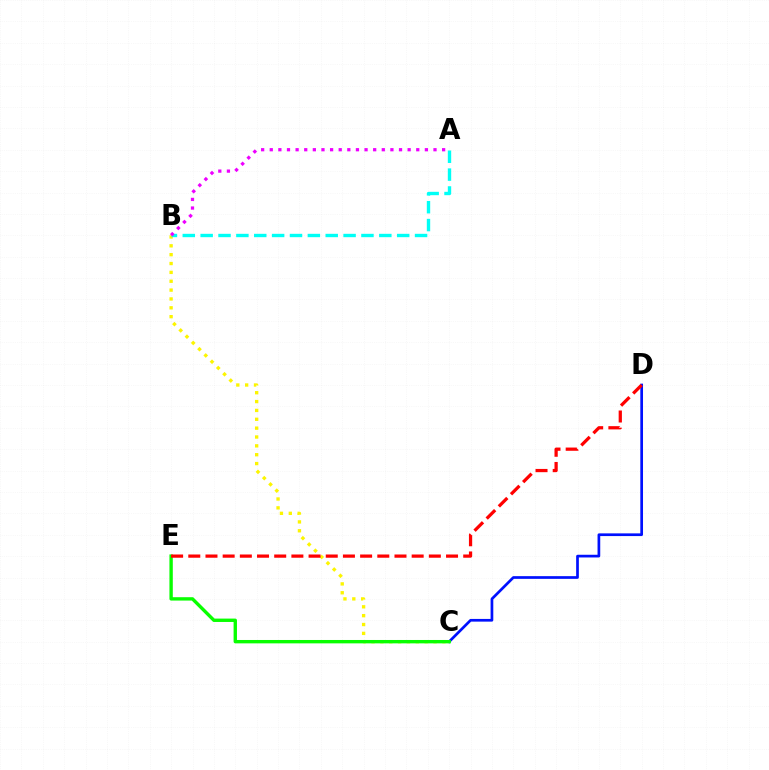{('C', 'D'): [{'color': '#0010ff', 'line_style': 'solid', 'thickness': 1.94}], ('B', 'C'): [{'color': '#fcf500', 'line_style': 'dotted', 'thickness': 2.41}], ('A', 'B'): [{'color': '#00fff6', 'line_style': 'dashed', 'thickness': 2.43}, {'color': '#ee00ff', 'line_style': 'dotted', 'thickness': 2.34}], ('C', 'E'): [{'color': '#08ff00', 'line_style': 'solid', 'thickness': 2.43}], ('D', 'E'): [{'color': '#ff0000', 'line_style': 'dashed', 'thickness': 2.33}]}